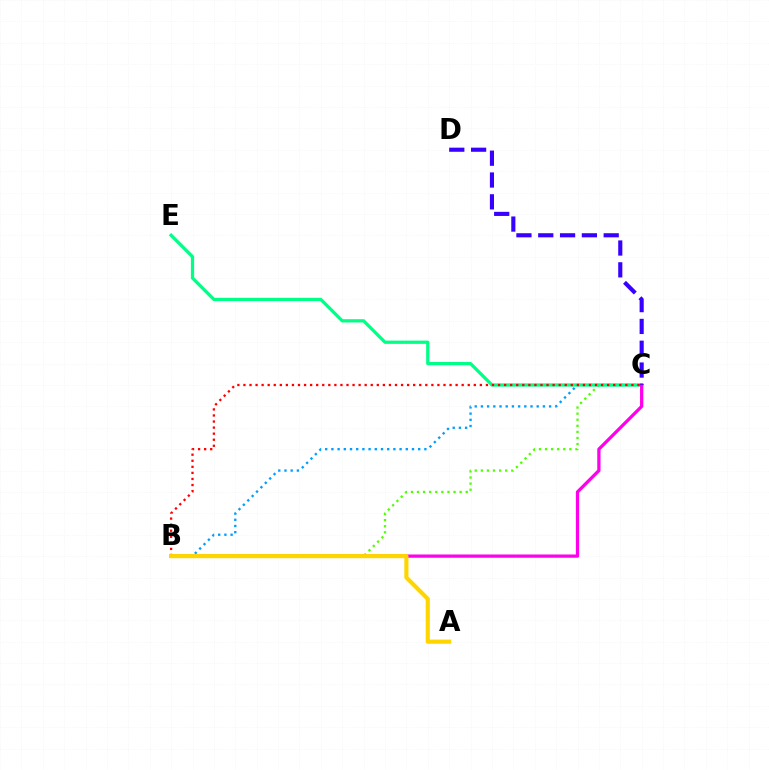{('B', 'C'): [{'color': '#009eff', 'line_style': 'dotted', 'thickness': 1.68}, {'color': '#4fff00', 'line_style': 'dotted', 'thickness': 1.65}, {'color': '#ff00ed', 'line_style': 'solid', 'thickness': 2.34}, {'color': '#ff0000', 'line_style': 'dotted', 'thickness': 1.65}], ('C', 'E'): [{'color': '#00ff86', 'line_style': 'solid', 'thickness': 2.34}], ('A', 'B'): [{'color': '#ffd500', 'line_style': 'solid', 'thickness': 2.98}], ('C', 'D'): [{'color': '#3700ff', 'line_style': 'dashed', 'thickness': 2.96}]}